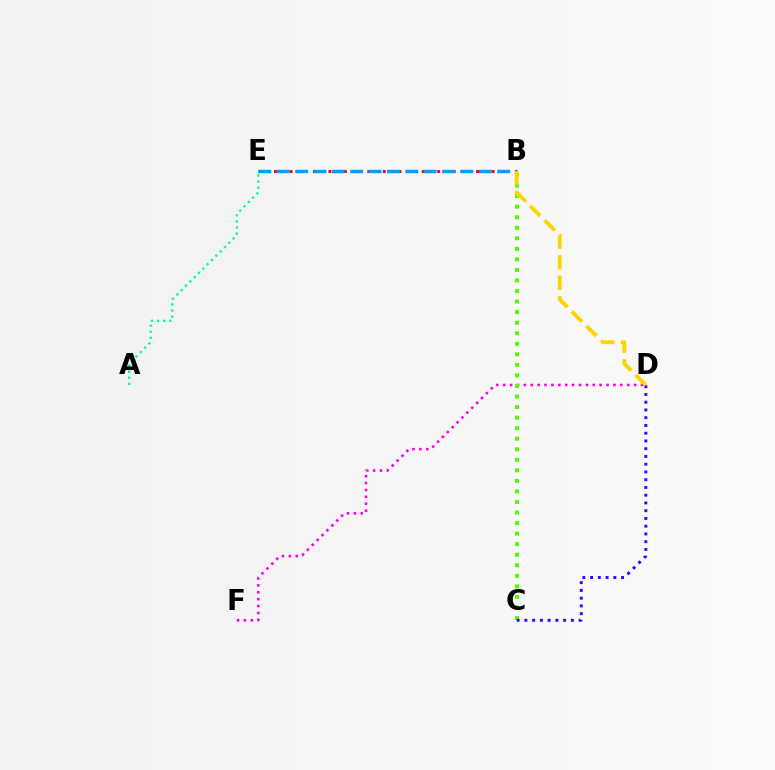{('D', 'F'): [{'color': '#ff00ed', 'line_style': 'dotted', 'thickness': 1.87}], ('B', 'E'): [{'color': '#ff0000', 'line_style': 'dotted', 'thickness': 2.11}, {'color': '#009eff', 'line_style': 'dashed', 'thickness': 2.49}], ('B', 'C'): [{'color': '#4fff00', 'line_style': 'dotted', 'thickness': 2.87}], ('C', 'D'): [{'color': '#3700ff', 'line_style': 'dotted', 'thickness': 2.11}], ('B', 'D'): [{'color': '#ffd500', 'line_style': 'dashed', 'thickness': 2.79}], ('A', 'E'): [{'color': '#00ff86', 'line_style': 'dotted', 'thickness': 1.66}]}